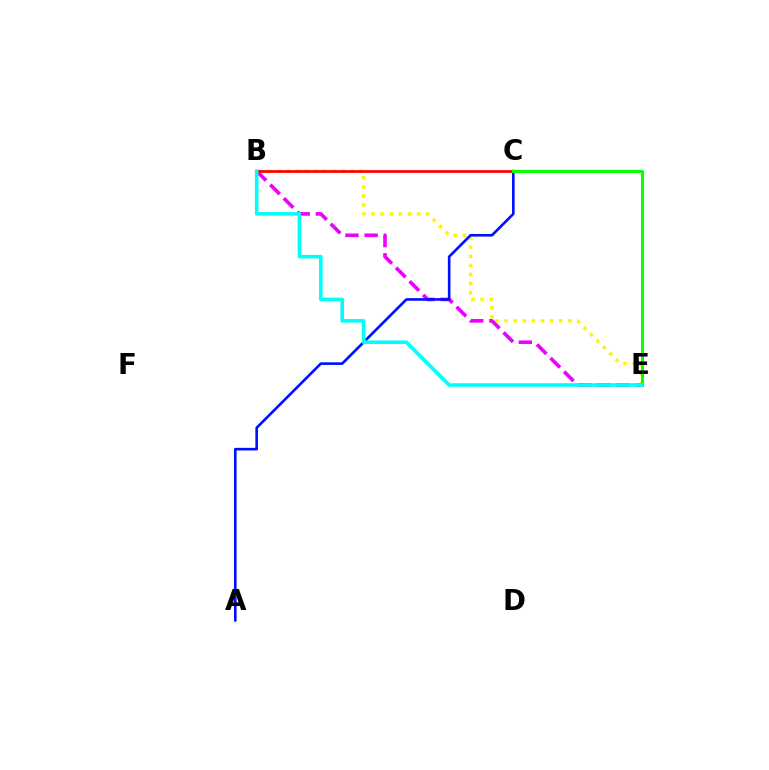{('B', 'E'): [{'color': '#fcf500', 'line_style': 'dotted', 'thickness': 2.47}, {'color': '#ee00ff', 'line_style': 'dashed', 'thickness': 2.61}, {'color': '#00fff6', 'line_style': 'solid', 'thickness': 2.59}], ('A', 'C'): [{'color': '#0010ff', 'line_style': 'solid', 'thickness': 1.89}], ('B', 'C'): [{'color': '#ff0000', 'line_style': 'solid', 'thickness': 1.96}], ('C', 'E'): [{'color': '#08ff00', 'line_style': 'solid', 'thickness': 2.22}]}